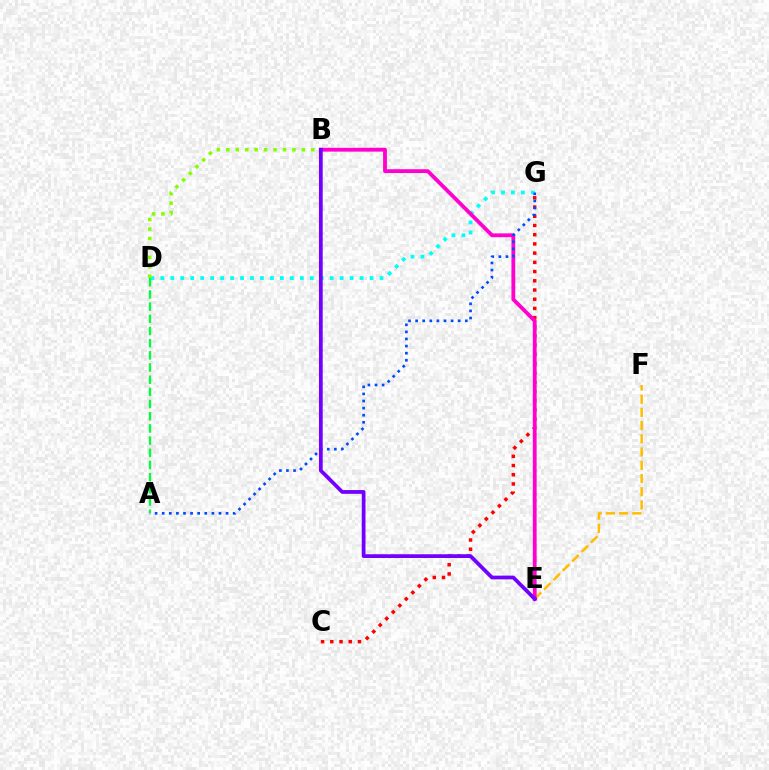{('E', 'F'): [{'color': '#ffbd00', 'line_style': 'dashed', 'thickness': 1.8}], ('D', 'G'): [{'color': '#00fff6', 'line_style': 'dotted', 'thickness': 2.71}], ('C', 'G'): [{'color': '#ff0000', 'line_style': 'dotted', 'thickness': 2.5}], ('B', 'E'): [{'color': '#ff00cf', 'line_style': 'solid', 'thickness': 2.75}, {'color': '#7200ff', 'line_style': 'solid', 'thickness': 2.71}], ('A', 'G'): [{'color': '#004bff', 'line_style': 'dotted', 'thickness': 1.93}], ('B', 'D'): [{'color': '#84ff00', 'line_style': 'dotted', 'thickness': 2.57}], ('A', 'D'): [{'color': '#00ff39', 'line_style': 'dashed', 'thickness': 1.66}]}